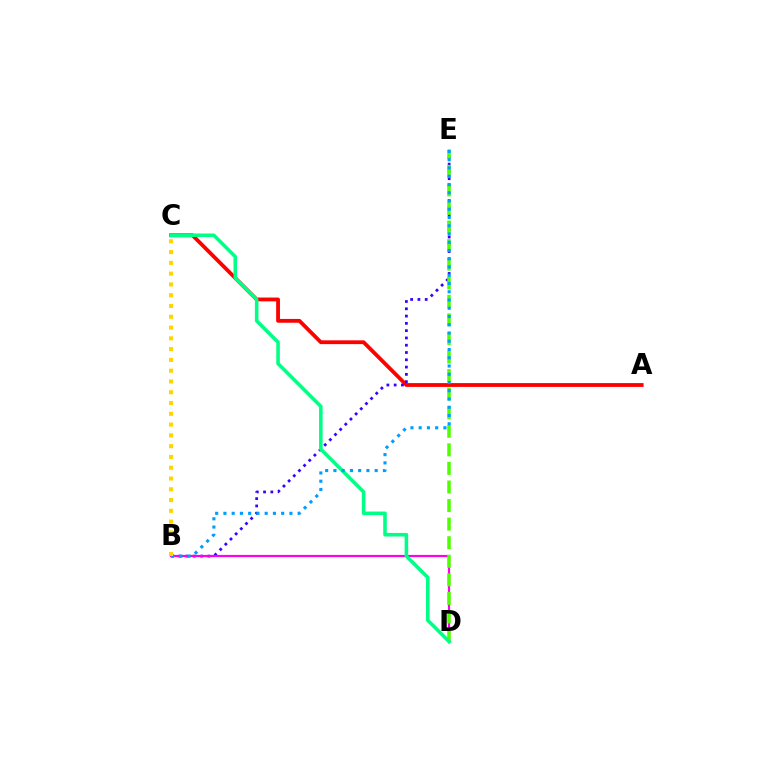{('A', 'C'): [{'color': '#ff0000', 'line_style': 'solid', 'thickness': 2.74}], ('B', 'E'): [{'color': '#3700ff', 'line_style': 'dotted', 'thickness': 1.98}, {'color': '#009eff', 'line_style': 'dotted', 'thickness': 2.24}], ('B', 'D'): [{'color': '#ff00ed', 'line_style': 'solid', 'thickness': 1.58}], ('D', 'E'): [{'color': '#4fff00', 'line_style': 'dashed', 'thickness': 2.52}], ('C', 'D'): [{'color': '#00ff86', 'line_style': 'solid', 'thickness': 2.57}], ('B', 'C'): [{'color': '#ffd500', 'line_style': 'dotted', 'thickness': 2.93}]}